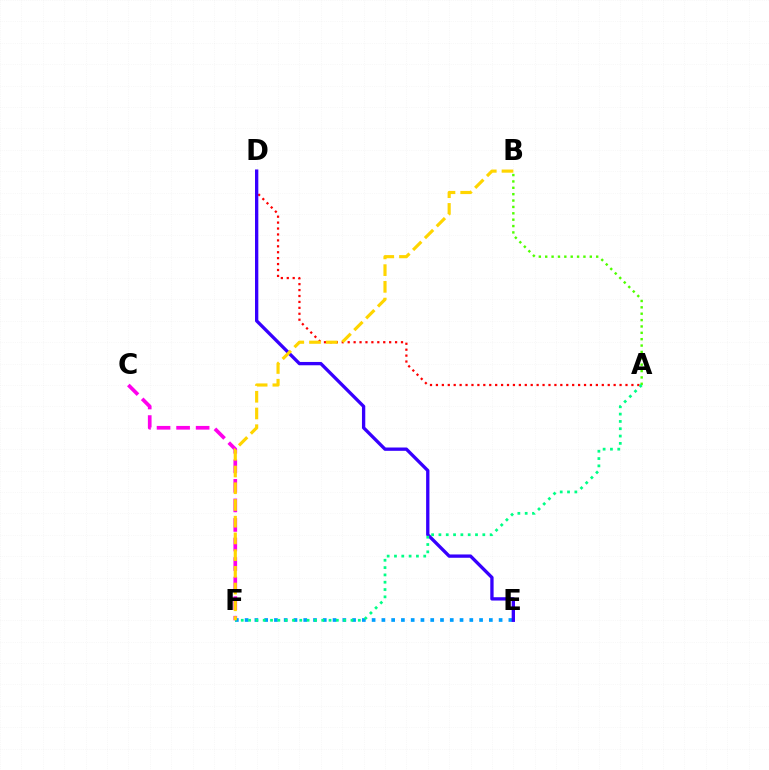{('A', 'D'): [{'color': '#ff0000', 'line_style': 'dotted', 'thickness': 1.61}], ('C', 'F'): [{'color': '#ff00ed', 'line_style': 'dashed', 'thickness': 2.66}], ('E', 'F'): [{'color': '#009eff', 'line_style': 'dotted', 'thickness': 2.65}], ('D', 'E'): [{'color': '#3700ff', 'line_style': 'solid', 'thickness': 2.39}], ('A', 'B'): [{'color': '#4fff00', 'line_style': 'dotted', 'thickness': 1.73}], ('A', 'F'): [{'color': '#00ff86', 'line_style': 'dotted', 'thickness': 1.99}], ('B', 'F'): [{'color': '#ffd500', 'line_style': 'dashed', 'thickness': 2.27}]}